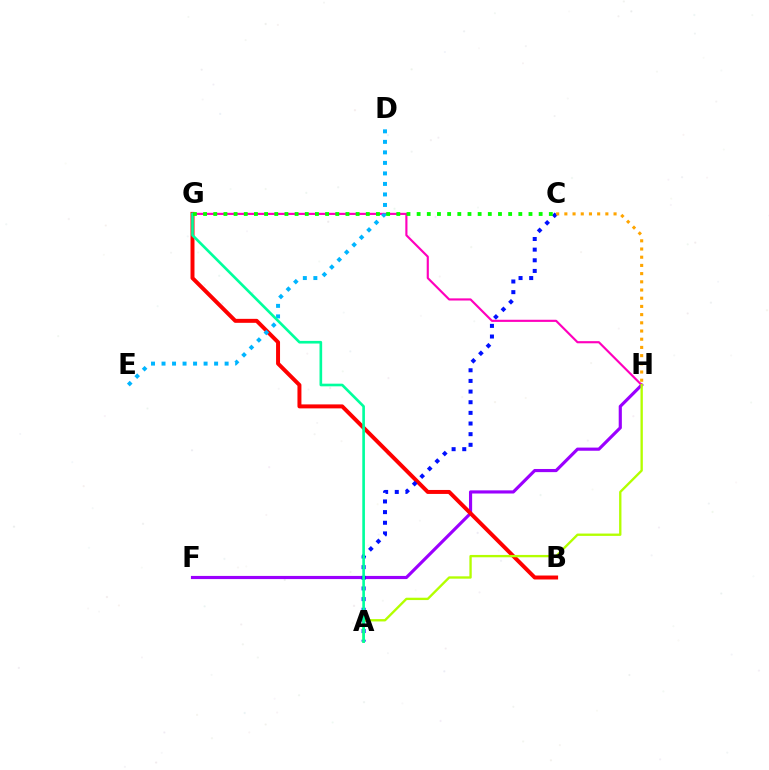{('F', 'H'): [{'color': '#9b00ff', 'line_style': 'solid', 'thickness': 2.27}], ('B', 'G'): [{'color': '#ff0000', 'line_style': 'solid', 'thickness': 2.86}], ('G', 'H'): [{'color': '#ff00bd', 'line_style': 'solid', 'thickness': 1.55}], ('A', 'C'): [{'color': '#0010ff', 'line_style': 'dotted', 'thickness': 2.89}], ('C', 'H'): [{'color': '#ffa500', 'line_style': 'dotted', 'thickness': 2.23}], ('A', 'H'): [{'color': '#b3ff00', 'line_style': 'solid', 'thickness': 1.69}], ('D', 'E'): [{'color': '#00b5ff', 'line_style': 'dotted', 'thickness': 2.86}], ('A', 'G'): [{'color': '#00ff9d', 'line_style': 'solid', 'thickness': 1.91}], ('C', 'G'): [{'color': '#08ff00', 'line_style': 'dotted', 'thickness': 2.76}]}